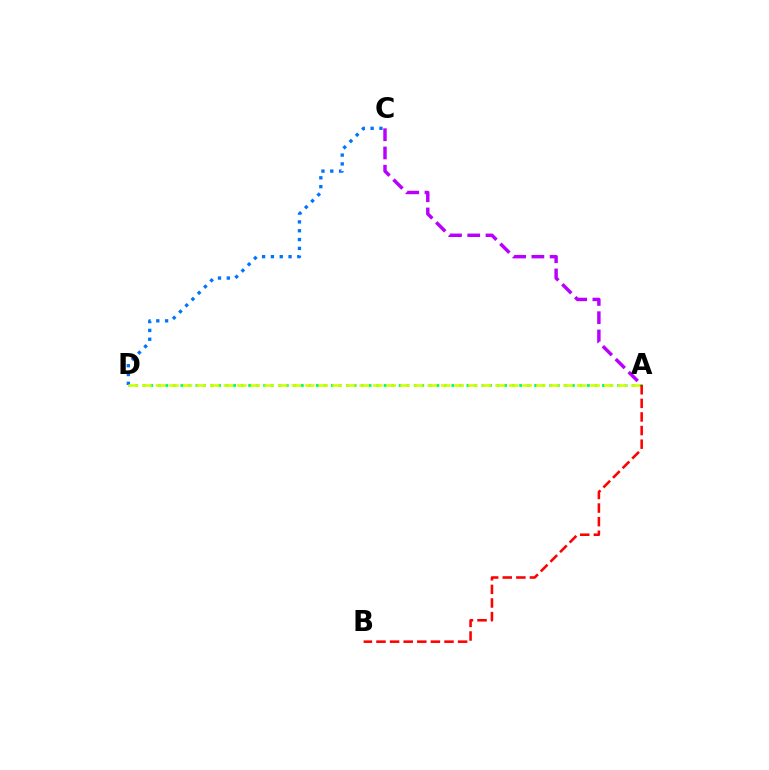{('A', 'C'): [{'color': '#b900ff', 'line_style': 'dashed', 'thickness': 2.48}], ('A', 'D'): [{'color': '#00ff5c', 'line_style': 'dotted', 'thickness': 2.05}, {'color': '#d1ff00', 'line_style': 'dashed', 'thickness': 1.85}], ('C', 'D'): [{'color': '#0074ff', 'line_style': 'dotted', 'thickness': 2.4}], ('A', 'B'): [{'color': '#ff0000', 'line_style': 'dashed', 'thickness': 1.85}]}